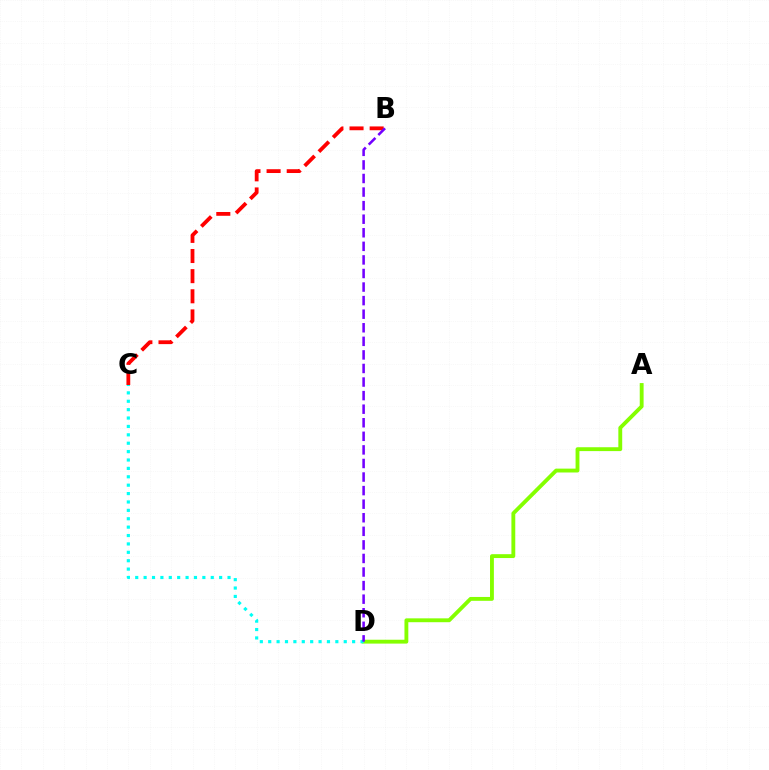{('A', 'D'): [{'color': '#84ff00', 'line_style': 'solid', 'thickness': 2.78}], ('B', 'C'): [{'color': '#ff0000', 'line_style': 'dashed', 'thickness': 2.74}], ('C', 'D'): [{'color': '#00fff6', 'line_style': 'dotted', 'thickness': 2.28}], ('B', 'D'): [{'color': '#7200ff', 'line_style': 'dashed', 'thickness': 1.84}]}